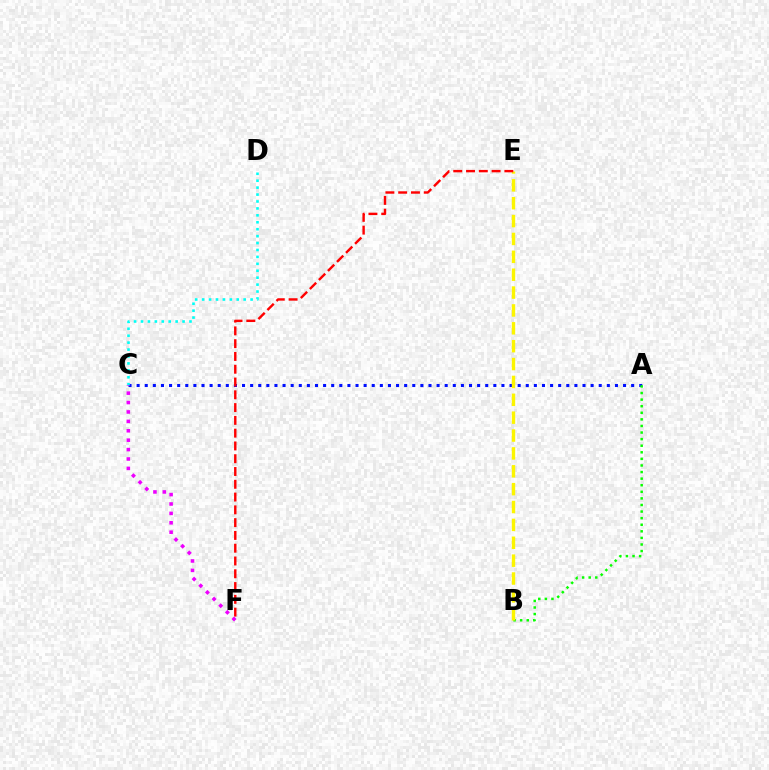{('A', 'C'): [{'color': '#0010ff', 'line_style': 'dotted', 'thickness': 2.2}], ('C', 'D'): [{'color': '#00fff6', 'line_style': 'dotted', 'thickness': 1.88}], ('A', 'B'): [{'color': '#08ff00', 'line_style': 'dotted', 'thickness': 1.79}], ('B', 'E'): [{'color': '#fcf500', 'line_style': 'dashed', 'thickness': 2.43}], ('E', 'F'): [{'color': '#ff0000', 'line_style': 'dashed', 'thickness': 1.74}], ('C', 'F'): [{'color': '#ee00ff', 'line_style': 'dotted', 'thickness': 2.56}]}